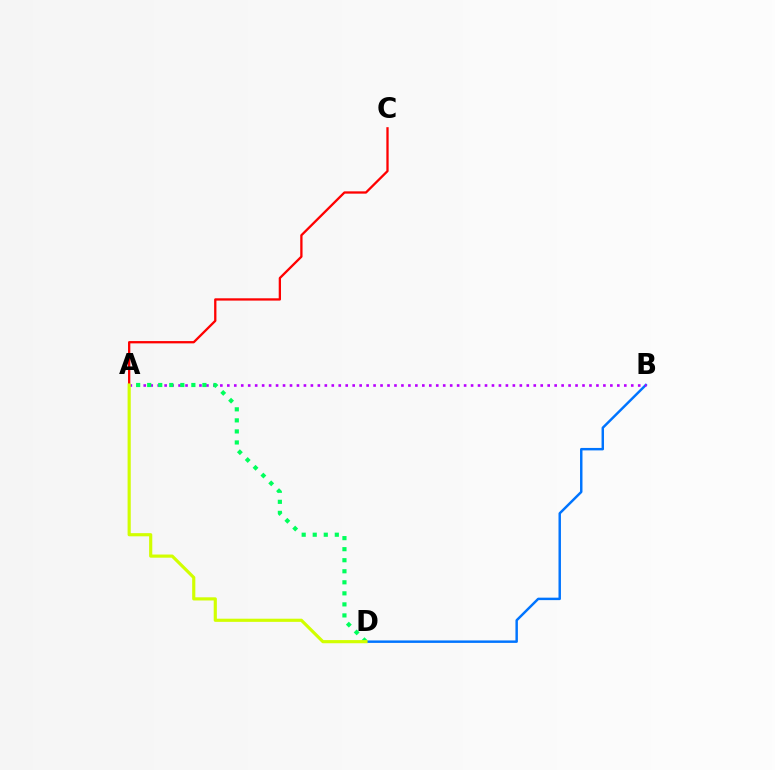{('B', 'D'): [{'color': '#0074ff', 'line_style': 'solid', 'thickness': 1.77}], ('A', 'C'): [{'color': '#ff0000', 'line_style': 'solid', 'thickness': 1.65}], ('A', 'B'): [{'color': '#b900ff', 'line_style': 'dotted', 'thickness': 1.89}], ('A', 'D'): [{'color': '#00ff5c', 'line_style': 'dotted', 'thickness': 3.0}, {'color': '#d1ff00', 'line_style': 'solid', 'thickness': 2.27}]}